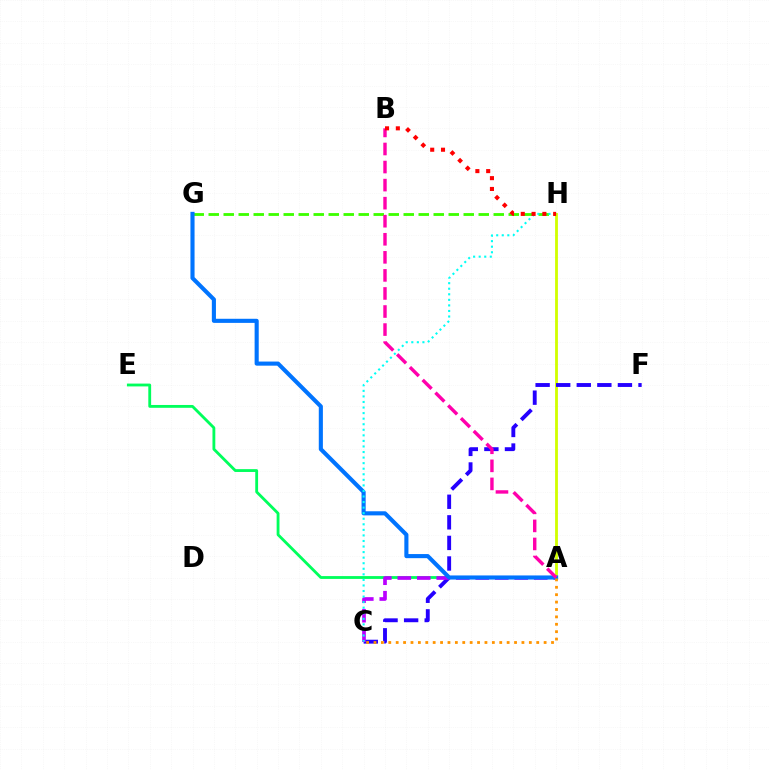{('A', 'E'): [{'color': '#00ff5c', 'line_style': 'solid', 'thickness': 2.04}], ('G', 'H'): [{'color': '#3dff00', 'line_style': 'dashed', 'thickness': 2.04}], ('A', 'H'): [{'color': '#d1ff00', 'line_style': 'solid', 'thickness': 2.03}], ('C', 'F'): [{'color': '#2500ff', 'line_style': 'dashed', 'thickness': 2.8}], ('A', 'C'): [{'color': '#b900ff', 'line_style': 'dashed', 'thickness': 2.65}, {'color': '#ff9400', 'line_style': 'dotted', 'thickness': 2.01}], ('A', 'G'): [{'color': '#0074ff', 'line_style': 'solid', 'thickness': 2.96}], ('C', 'H'): [{'color': '#00fff6', 'line_style': 'dotted', 'thickness': 1.51}], ('A', 'B'): [{'color': '#ff00ac', 'line_style': 'dashed', 'thickness': 2.45}], ('B', 'H'): [{'color': '#ff0000', 'line_style': 'dotted', 'thickness': 2.94}]}